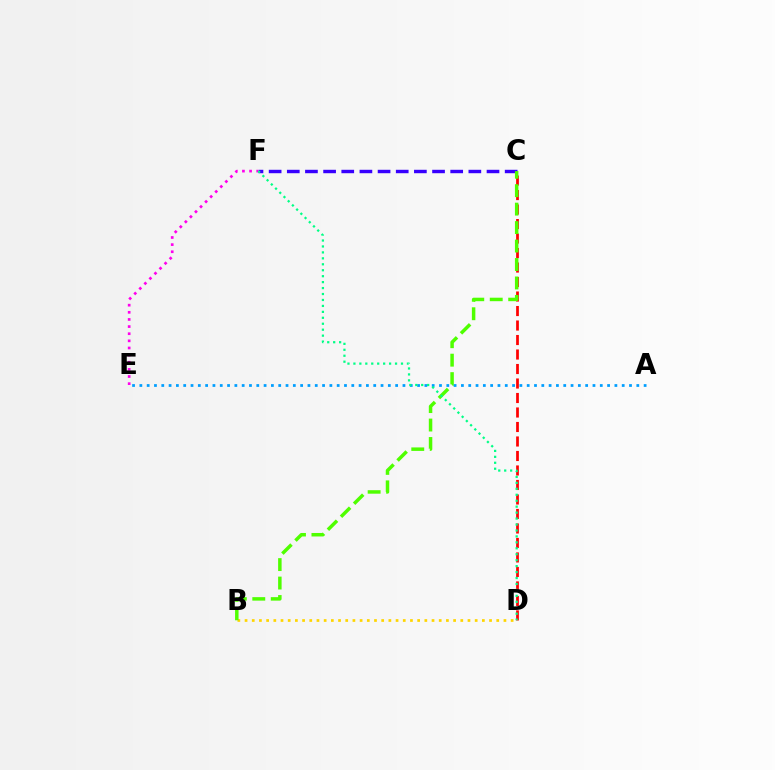{('C', 'D'): [{'color': '#ff0000', 'line_style': 'dashed', 'thickness': 1.97}], ('B', 'D'): [{'color': '#ffd500', 'line_style': 'dotted', 'thickness': 1.95}], ('C', 'F'): [{'color': '#3700ff', 'line_style': 'dashed', 'thickness': 2.47}], ('B', 'C'): [{'color': '#4fff00', 'line_style': 'dashed', 'thickness': 2.51}], ('E', 'F'): [{'color': '#ff00ed', 'line_style': 'dotted', 'thickness': 1.94}], ('A', 'E'): [{'color': '#009eff', 'line_style': 'dotted', 'thickness': 1.99}], ('D', 'F'): [{'color': '#00ff86', 'line_style': 'dotted', 'thickness': 1.62}]}